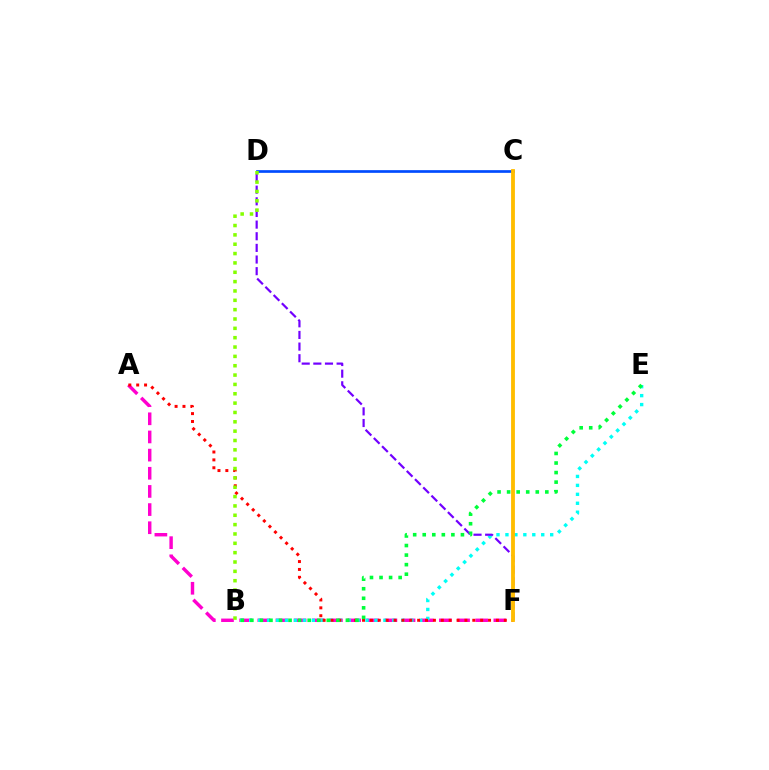{('C', 'D'): [{'color': '#004bff', 'line_style': 'solid', 'thickness': 1.94}], ('A', 'F'): [{'color': '#ff00cf', 'line_style': 'dashed', 'thickness': 2.47}, {'color': '#ff0000', 'line_style': 'dotted', 'thickness': 2.14}], ('B', 'E'): [{'color': '#00fff6', 'line_style': 'dotted', 'thickness': 2.43}, {'color': '#00ff39', 'line_style': 'dotted', 'thickness': 2.6}], ('D', 'F'): [{'color': '#7200ff', 'line_style': 'dashed', 'thickness': 1.58}], ('B', 'D'): [{'color': '#84ff00', 'line_style': 'dotted', 'thickness': 2.54}], ('C', 'F'): [{'color': '#ffbd00', 'line_style': 'solid', 'thickness': 2.76}]}